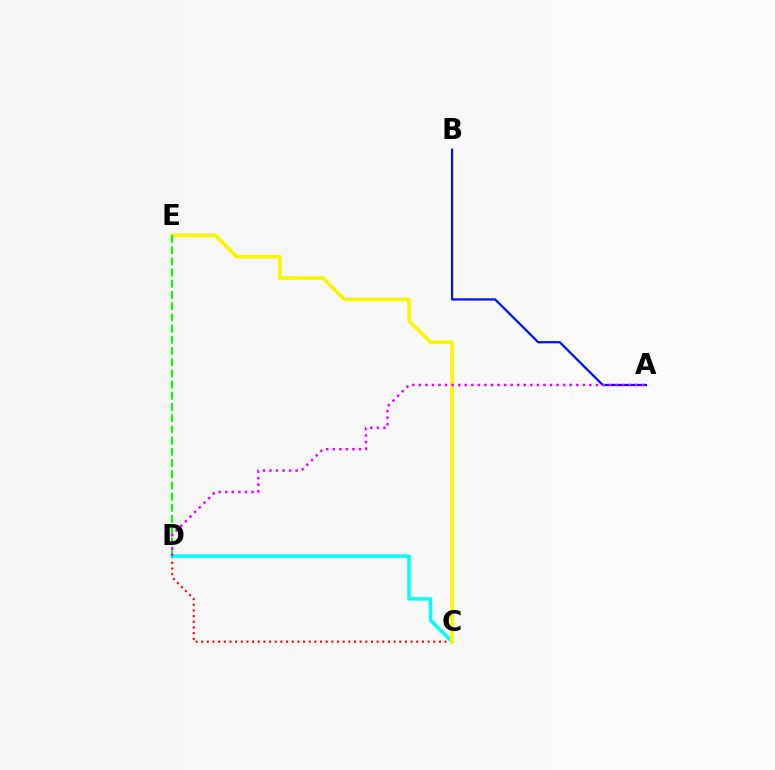{('C', 'D'): [{'color': '#ff0000', 'line_style': 'dotted', 'thickness': 1.54}, {'color': '#00fff6', 'line_style': 'solid', 'thickness': 2.5}], ('C', 'E'): [{'color': '#fcf500', 'line_style': 'solid', 'thickness': 2.61}], ('A', 'B'): [{'color': '#0010ff', 'line_style': 'solid', 'thickness': 1.61}], ('D', 'E'): [{'color': '#08ff00', 'line_style': 'dashed', 'thickness': 1.52}], ('A', 'D'): [{'color': '#ee00ff', 'line_style': 'dotted', 'thickness': 1.78}]}